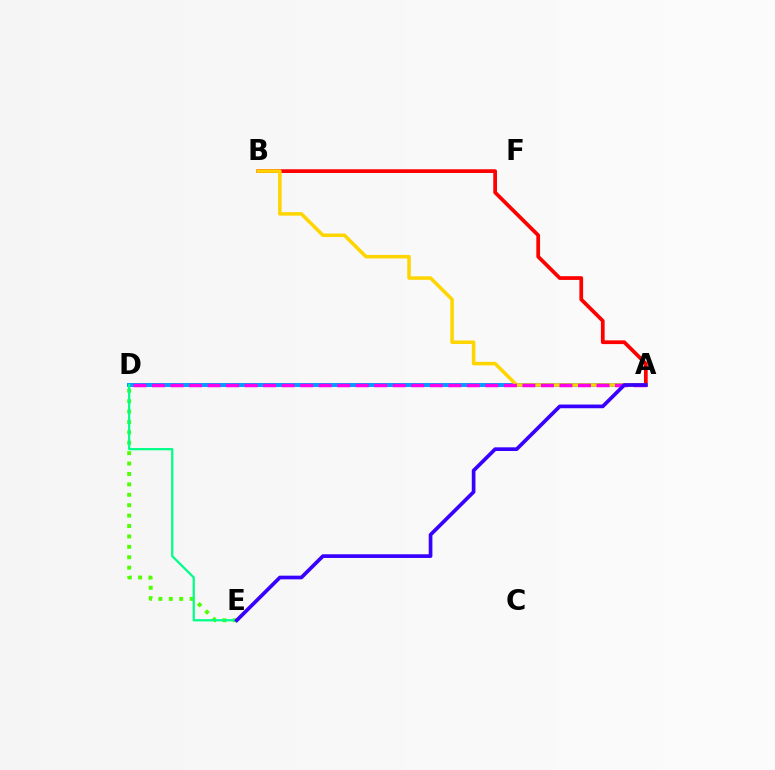{('A', 'D'): [{'color': '#009eff', 'line_style': 'solid', 'thickness': 2.85}, {'color': '#ff00ed', 'line_style': 'dashed', 'thickness': 2.52}], ('A', 'B'): [{'color': '#ff0000', 'line_style': 'solid', 'thickness': 2.69}, {'color': '#ffd500', 'line_style': 'solid', 'thickness': 2.54}], ('D', 'E'): [{'color': '#4fff00', 'line_style': 'dotted', 'thickness': 2.83}, {'color': '#00ff86', 'line_style': 'solid', 'thickness': 1.61}], ('A', 'E'): [{'color': '#3700ff', 'line_style': 'solid', 'thickness': 2.65}]}